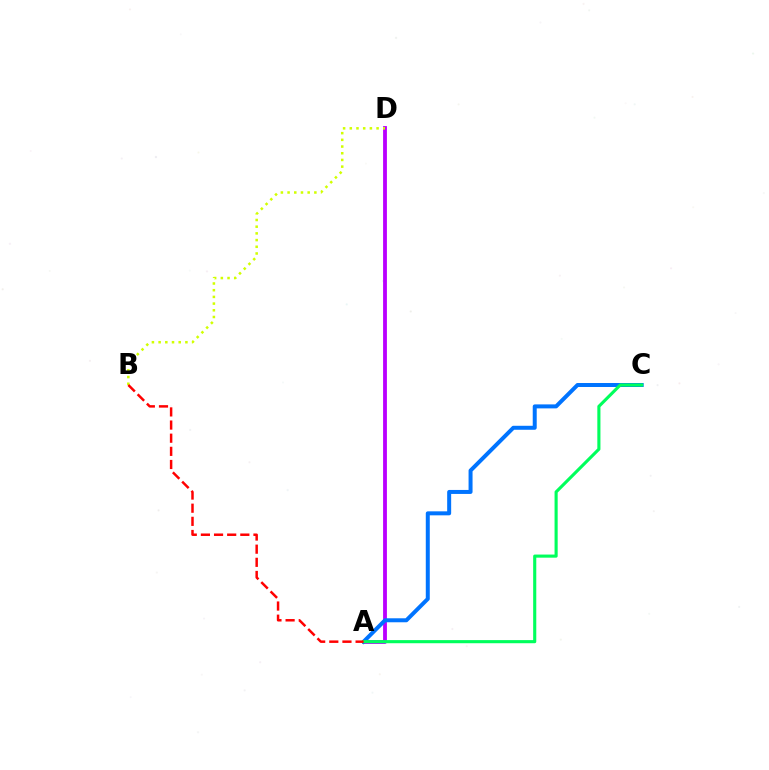{('A', 'D'): [{'color': '#b900ff', 'line_style': 'solid', 'thickness': 2.75}], ('B', 'D'): [{'color': '#d1ff00', 'line_style': 'dotted', 'thickness': 1.82}], ('A', 'C'): [{'color': '#0074ff', 'line_style': 'solid', 'thickness': 2.87}, {'color': '#00ff5c', 'line_style': 'solid', 'thickness': 2.24}], ('A', 'B'): [{'color': '#ff0000', 'line_style': 'dashed', 'thickness': 1.79}]}